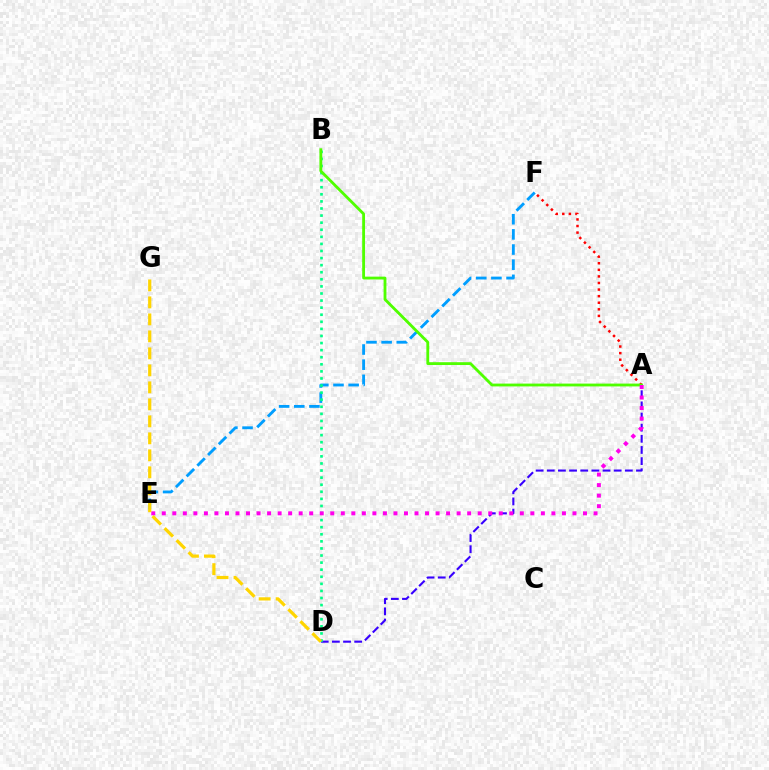{('A', 'D'): [{'color': '#3700ff', 'line_style': 'dashed', 'thickness': 1.51}], ('A', 'F'): [{'color': '#ff0000', 'line_style': 'dotted', 'thickness': 1.79}], ('E', 'F'): [{'color': '#009eff', 'line_style': 'dashed', 'thickness': 2.06}], ('B', 'D'): [{'color': '#00ff86', 'line_style': 'dotted', 'thickness': 1.92}], ('A', 'B'): [{'color': '#4fff00', 'line_style': 'solid', 'thickness': 2.04}], ('A', 'E'): [{'color': '#ff00ed', 'line_style': 'dotted', 'thickness': 2.86}], ('D', 'G'): [{'color': '#ffd500', 'line_style': 'dashed', 'thickness': 2.31}]}